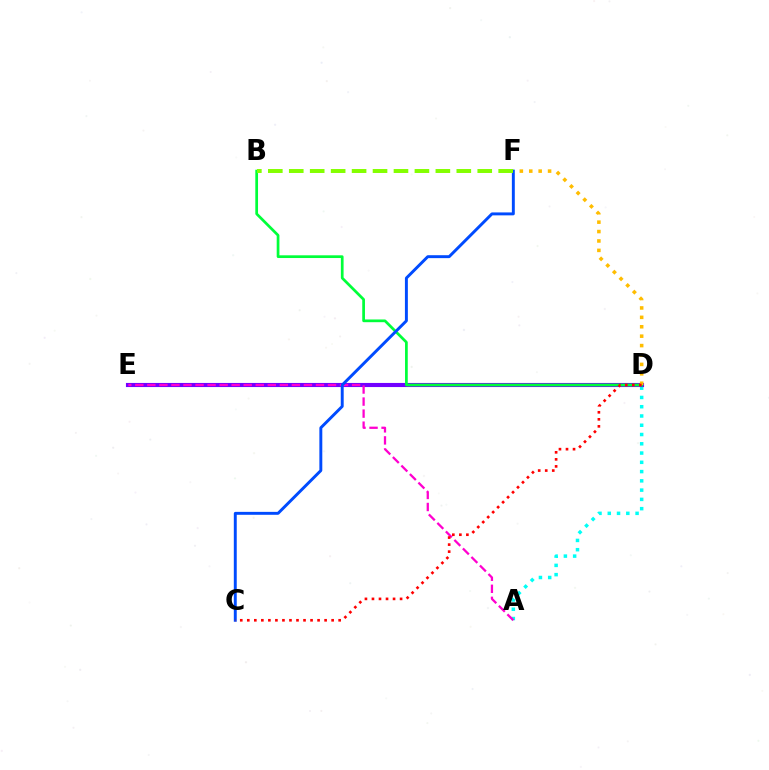{('A', 'D'): [{'color': '#00fff6', 'line_style': 'dotted', 'thickness': 2.52}], ('D', 'E'): [{'color': '#7200ff', 'line_style': 'solid', 'thickness': 2.96}], ('A', 'E'): [{'color': '#ff00cf', 'line_style': 'dashed', 'thickness': 1.64}], ('B', 'D'): [{'color': '#00ff39', 'line_style': 'solid', 'thickness': 1.96}], ('D', 'F'): [{'color': '#ffbd00', 'line_style': 'dotted', 'thickness': 2.56}], ('C', 'F'): [{'color': '#004bff', 'line_style': 'solid', 'thickness': 2.11}], ('C', 'D'): [{'color': '#ff0000', 'line_style': 'dotted', 'thickness': 1.91}], ('B', 'F'): [{'color': '#84ff00', 'line_style': 'dashed', 'thickness': 2.85}]}